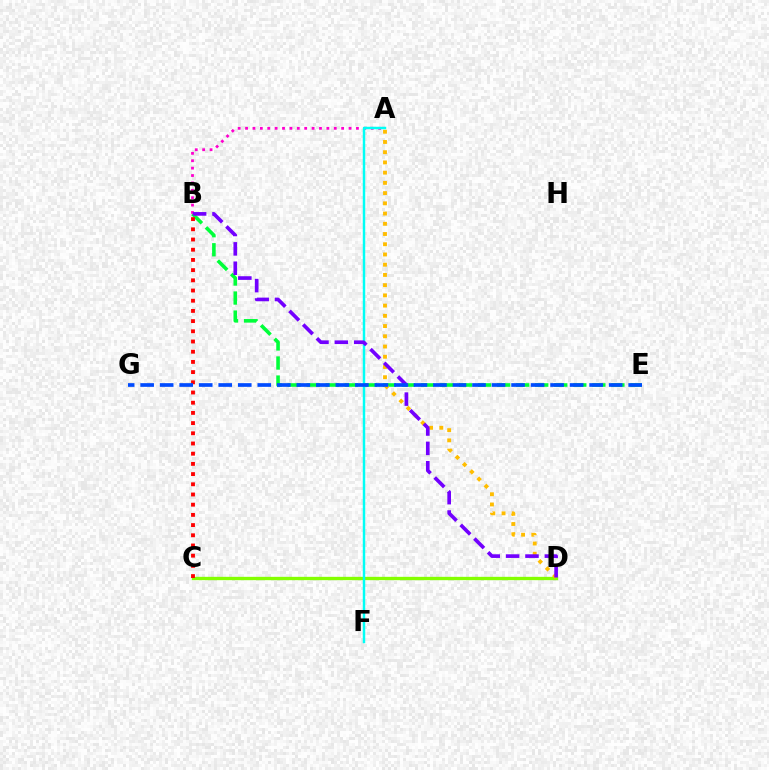{('C', 'D'): [{'color': '#84ff00', 'line_style': 'solid', 'thickness': 2.4}], ('B', 'E'): [{'color': '#00ff39', 'line_style': 'dashed', 'thickness': 2.59}], ('A', 'D'): [{'color': '#ffbd00', 'line_style': 'dotted', 'thickness': 2.78}], ('A', 'B'): [{'color': '#ff00cf', 'line_style': 'dotted', 'thickness': 2.01}], ('A', 'F'): [{'color': '#00fff6', 'line_style': 'solid', 'thickness': 1.77}], ('B', 'D'): [{'color': '#7200ff', 'line_style': 'dashed', 'thickness': 2.63}], ('B', 'C'): [{'color': '#ff0000', 'line_style': 'dotted', 'thickness': 2.77}], ('E', 'G'): [{'color': '#004bff', 'line_style': 'dashed', 'thickness': 2.65}]}